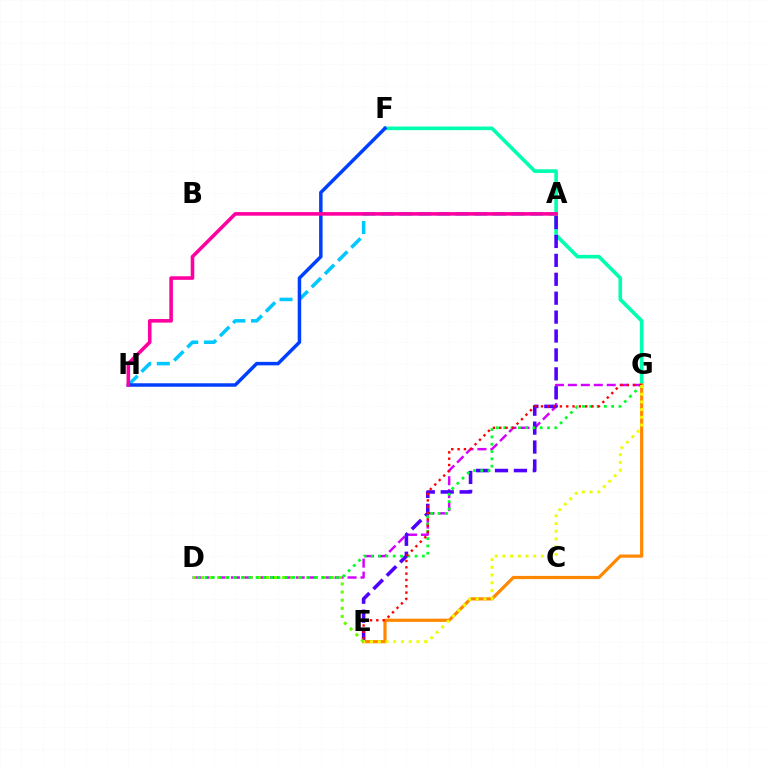{('A', 'H'): [{'color': '#00c7ff', 'line_style': 'dashed', 'thickness': 2.54}, {'color': '#ff00a0', 'line_style': 'solid', 'thickness': 2.58}], ('F', 'G'): [{'color': '#00ffaf', 'line_style': 'solid', 'thickness': 2.61}], ('D', 'G'): [{'color': '#d600ff', 'line_style': 'dashed', 'thickness': 1.76}, {'color': '#00ff27', 'line_style': 'dotted', 'thickness': 1.98}], ('E', 'G'): [{'color': '#ff8800', 'line_style': 'solid', 'thickness': 2.3}, {'color': '#ff0000', 'line_style': 'dotted', 'thickness': 1.72}, {'color': '#eeff00', 'line_style': 'dotted', 'thickness': 2.1}], ('F', 'H'): [{'color': '#003fff', 'line_style': 'solid', 'thickness': 2.51}], ('A', 'E'): [{'color': '#4f00ff', 'line_style': 'dashed', 'thickness': 2.57}], ('D', 'E'): [{'color': '#66ff00', 'line_style': 'dotted', 'thickness': 2.21}]}